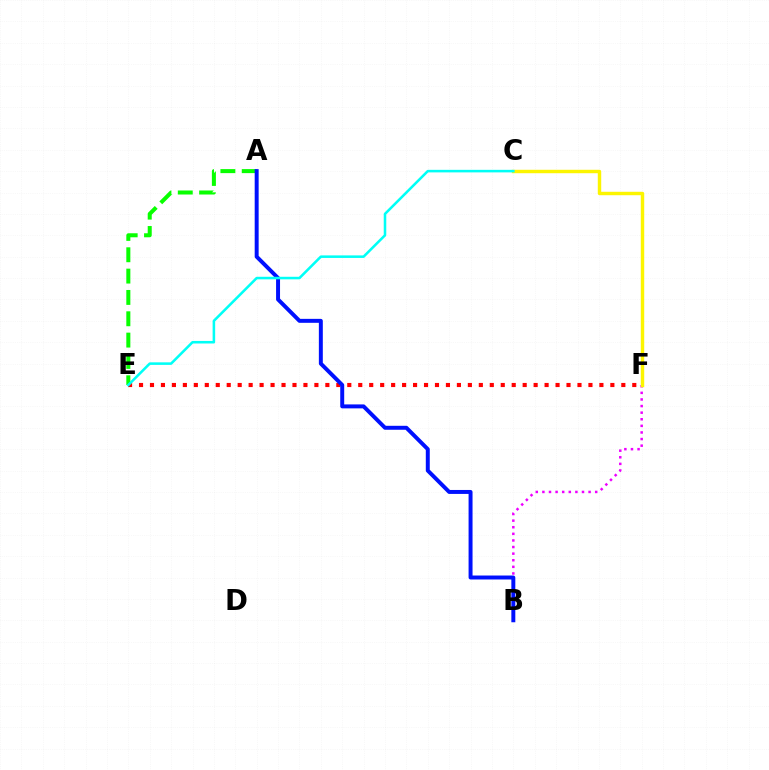{('E', 'F'): [{'color': '#ff0000', 'line_style': 'dotted', 'thickness': 2.98}], ('A', 'E'): [{'color': '#08ff00', 'line_style': 'dashed', 'thickness': 2.9}], ('B', 'F'): [{'color': '#ee00ff', 'line_style': 'dotted', 'thickness': 1.79}], ('A', 'B'): [{'color': '#0010ff', 'line_style': 'solid', 'thickness': 2.85}], ('C', 'F'): [{'color': '#fcf500', 'line_style': 'solid', 'thickness': 2.47}], ('C', 'E'): [{'color': '#00fff6', 'line_style': 'solid', 'thickness': 1.84}]}